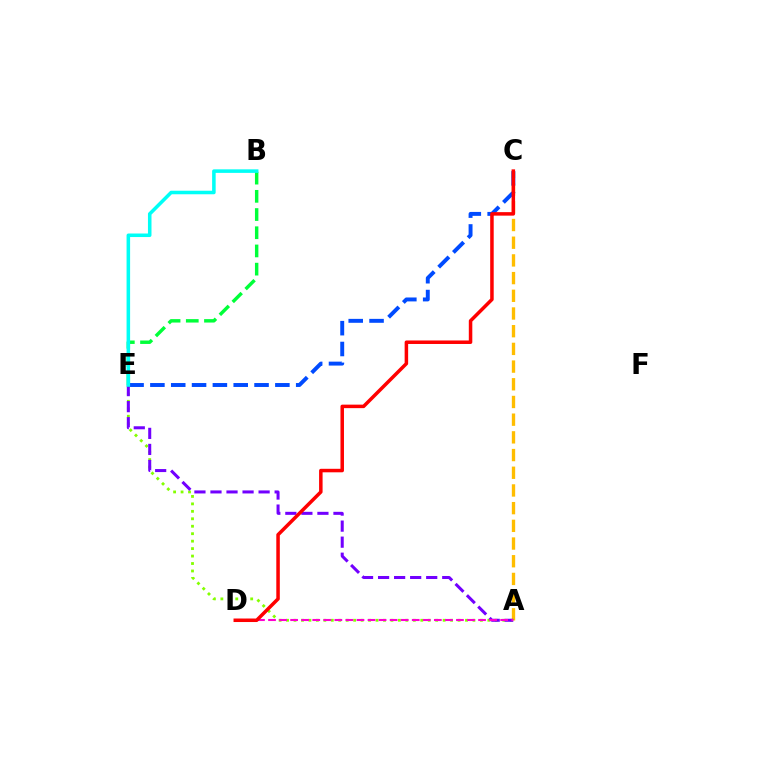{('A', 'E'): [{'color': '#84ff00', 'line_style': 'dotted', 'thickness': 2.03}, {'color': '#7200ff', 'line_style': 'dashed', 'thickness': 2.18}], ('A', 'C'): [{'color': '#ffbd00', 'line_style': 'dashed', 'thickness': 2.4}], ('B', 'E'): [{'color': '#00ff39', 'line_style': 'dashed', 'thickness': 2.47}, {'color': '#00fff6', 'line_style': 'solid', 'thickness': 2.55}], ('C', 'E'): [{'color': '#004bff', 'line_style': 'dashed', 'thickness': 2.83}], ('A', 'D'): [{'color': '#ff00cf', 'line_style': 'dashed', 'thickness': 1.5}], ('C', 'D'): [{'color': '#ff0000', 'line_style': 'solid', 'thickness': 2.52}]}